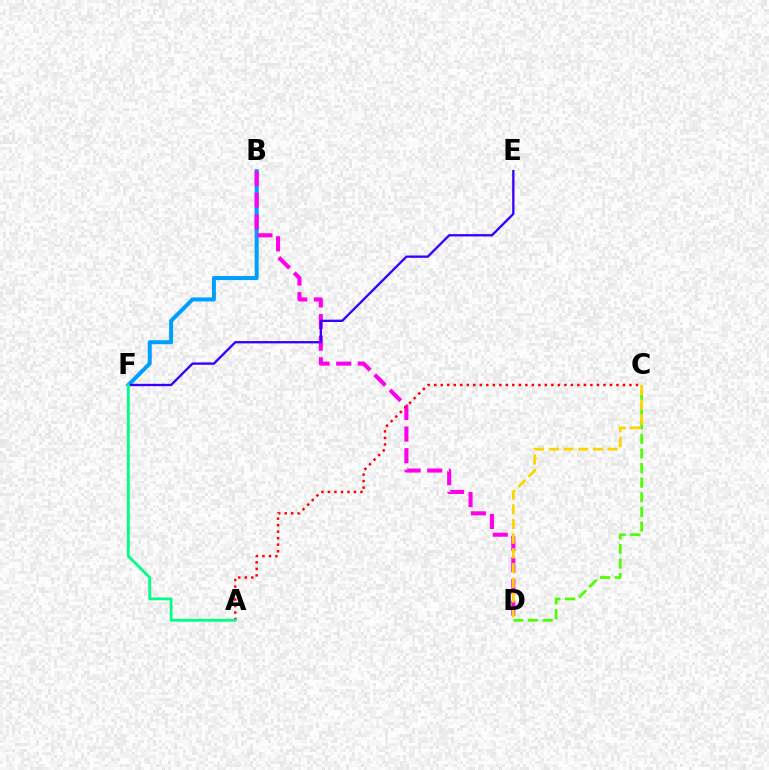{('B', 'F'): [{'color': '#009eff', 'line_style': 'solid', 'thickness': 2.89}], ('B', 'D'): [{'color': '#ff00ed', 'line_style': 'dashed', 'thickness': 2.94}], ('A', 'C'): [{'color': '#ff0000', 'line_style': 'dotted', 'thickness': 1.77}], ('E', 'F'): [{'color': '#3700ff', 'line_style': 'solid', 'thickness': 1.68}], ('A', 'F'): [{'color': '#00ff86', 'line_style': 'solid', 'thickness': 2.04}], ('C', 'D'): [{'color': '#4fff00', 'line_style': 'dashed', 'thickness': 1.98}, {'color': '#ffd500', 'line_style': 'dashed', 'thickness': 2.0}]}